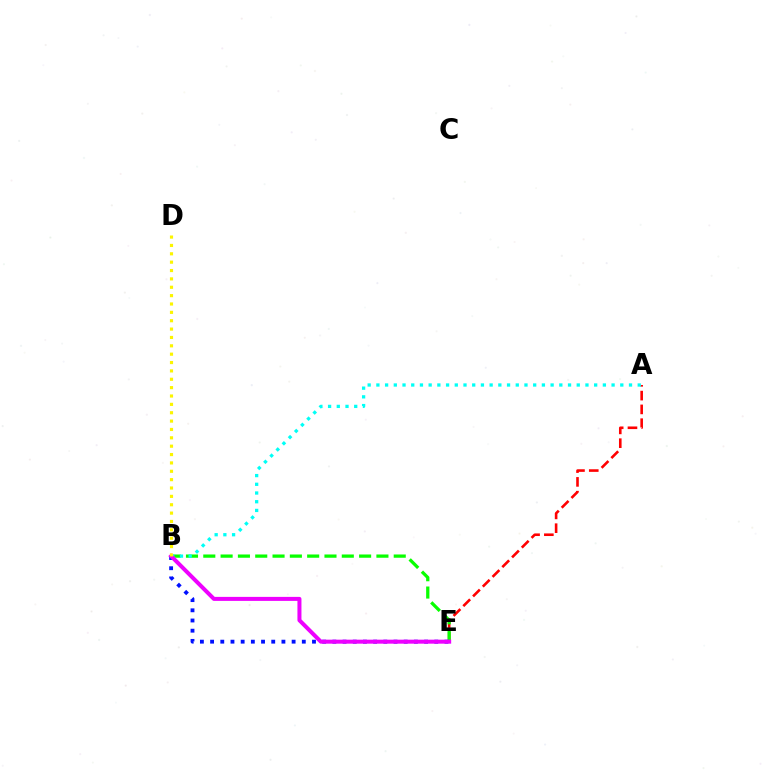{('A', 'E'): [{'color': '#ff0000', 'line_style': 'dashed', 'thickness': 1.87}], ('B', 'E'): [{'color': '#08ff00', 'line_style': 'dashed', 'thickness': 2.35}, {'color': '#0010ff', 'line_style': 'dotted', 'thickness': 2.77}, {'color': '#ee00ff', 'line_style': 'solid', 'thickness': 2.89}], ('A', 'B'): [{'color': '#00fff6', 'line_style': 'dotted', 'thickness': 2.37}], ('B', 'D'): [{'color': '#fcf500', 'line_style': 'dotted', 'thickness': 2.27}]}